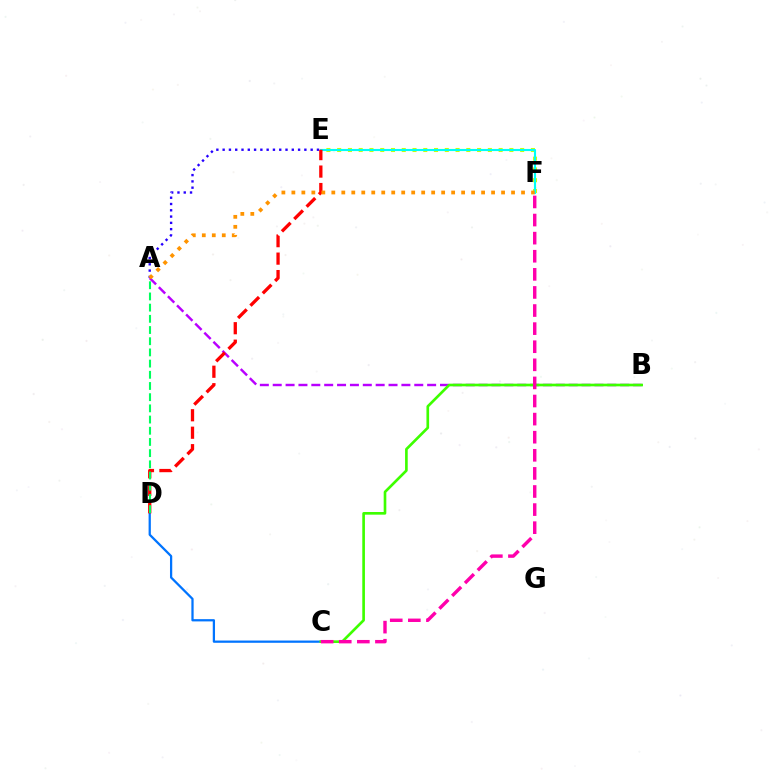{('E', 'F'): [{'color': '#d1ff00', 'line_style': 'dotted', 'thickness': 2.92}, {'color': '#00fff6', 'line_style': 'solid', 'thickness': 1.54}], ('C', 'D'): [{'color': '#0074ff', 'line_style': 'solid', 'thickness': 1.62}], ('A', 'E'): [{'color': '#2500ff', 'line_style': 'dotted', 'thickness': 1.71}], ('A', 'B'): [{'color': '#b900ff', 'line_style': 'dashed', 'thickness': 1.75}], ('D', 'E'): [{'color': '#ff0000', 'line_style': 'dashed', 'thickness': 2.37}], ('A', 'D'): [{'color': '#00ff5c', 'line_style': 'dashed', 'thickness': 1.52}], ('B', 'C'): [{'color': '#3dff00', 'line_style': 'solid', 'thickness': 1.91}], ('A', 'F'): [{'color': '#ff9400', 'line_style': 'dotted', 'thickness': 2.71}], ('C', 'F'): [{'color': '#ff00ac', 'line_style': 'dashed', 'thickness': 2.46}]}